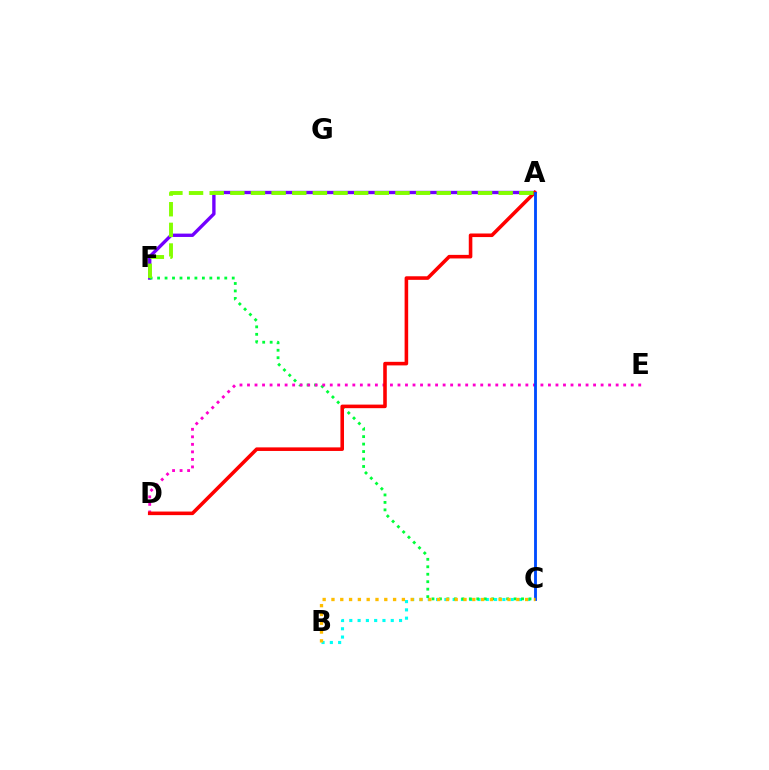{('A', 'F'): [{'color': '#7200ff', 'line_style': 'solid', 'thickness': 2.41}, {'color': '#84ff00', 'line_style': 'dashed', 'thickness': 2.8}], ('B', 'C'): [{'color': '#00fff6', 'line_style': 'dotted', 'thickness': 2.25}, {'color': '#ffbd00', 'line_style': 'dotted', 'thickness': 2.39}], ('C', 'F'): [{'color': '#00ff39', 'line_style': 'dotted', 'thickness': 2.03}], ('D', 'E'): [{'color': '#ff00cf', 'line_style': 'dotted', 'thickness': 2.04}], ('A', 'D'): [{'color': '#ff0000', 'line_style': 'solid', 'thickness': 2.57}], ('A', 'C'): [{'color': '#004bff', 'line_style': 'solid', 'thickness': 2.06}]}